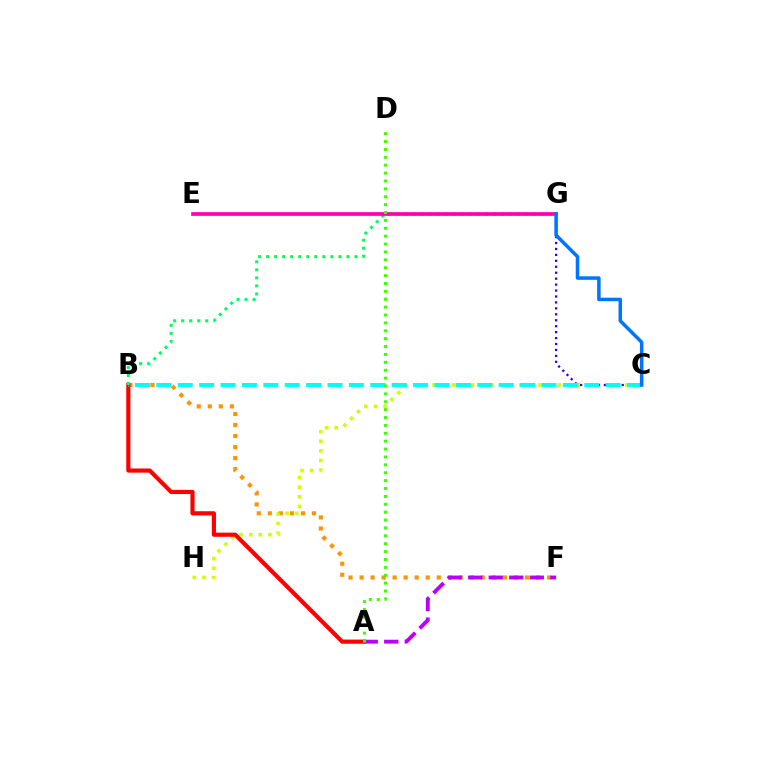{('B', 'F'): [{'color': '#ff9400', 'line_style': 'dotted', 'thickness': 3.0}], ('C', 'H'): [{'color': '#d1ff00', 'line_style': 'dotted', 'thickness': 2.62}], ('A', 'B'): [{'color': '#ff0000', 'line_style': 'solid', 'thickness': 3.0}], ('B', 'G'): [{'color': '#00ff5c', 'line_style': 'dotted', 'thickness': 2.18}], ('A', 'F'): [{'color': '#b900ff', 'line_style': 'dashed', 'thickness': 2.79}], ('E', 'G'): [{'color': '#ff00ac', 'line_style': 'solid', 'thickness': 2.65}], ('C', 'G'): [{'color': '#2500ff', 'line_style': 'dotted', 'thickness': 1.61}, {'color': '#0074ff', 'line_style': 'solid', 'thickness': 2.53}], ('B', 'C'): [{'color': '#00fff6', 'line_style': 'dashed', 'thickness': 2.91}], ('A', 'D'): [{'color': '#3dff00', 'line_style': 'dotted', 'thickness': 2.14}]}